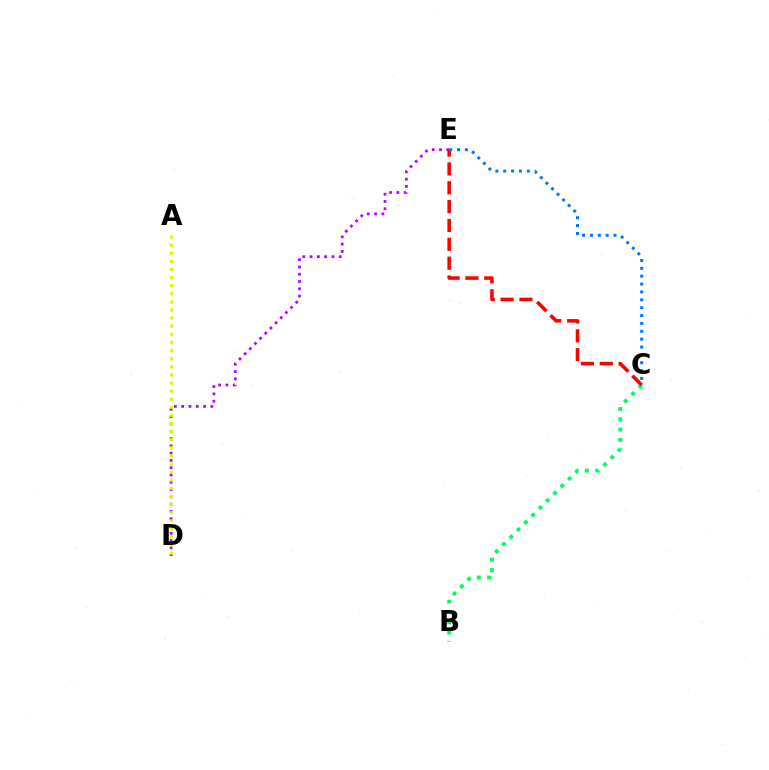{('B', 'C'): [{'color': '#00ff5c', 'line_style': 'dotted', 'thickness': 2.8}], ('D', 'E'): [{'color': '#b900ff', 'line_style': 'dotted', 'thickness': 1.98}], ('C', 'E'): [{'color': '#ff0000', 'line_style': 'dashed', 'thickness': 2.56}, {'color': '#0074ff', 'line_style': 'dotted', 'thickness': 2.14}], ('A', 'D'): [{'color': '#d1ff00', 'line_style': 'dotted', 'thickness': 2.2}]}